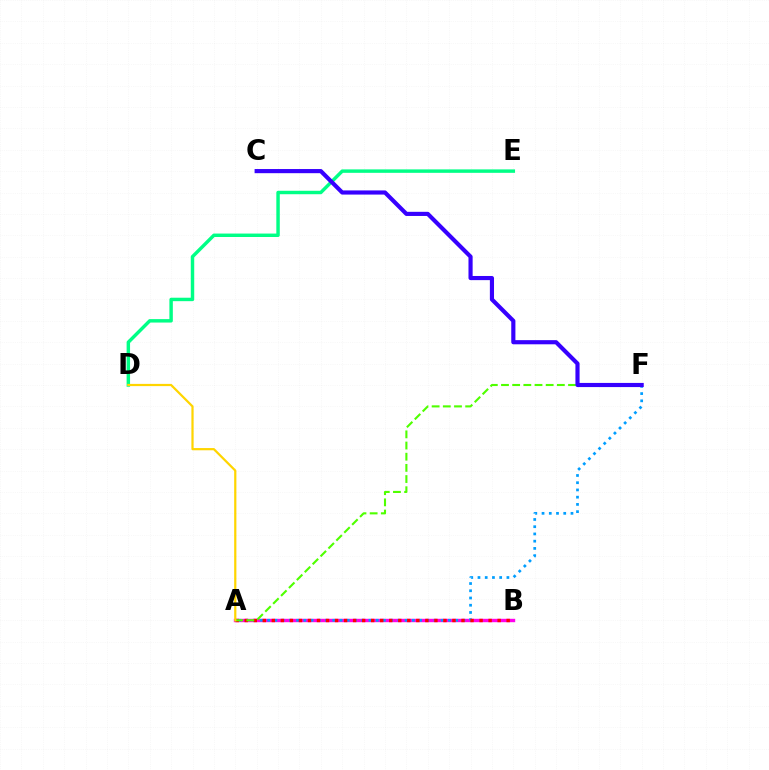{('A', 'B'): [{'color': '#ff00ed', 'line_style': 'solid', 'thickness': 2.45}, {'color': '#ff0000', 'line_style': 'dotted', 'thickness': 2.45}], ('D', 'E'): [{'color': '#00ff86', 'line_style': 'solid', 'thickness': 2.48}], ('A', 'F'): [{'color': '#009eff', 'line_style': 'dotted', 'thickness': 1.96}, {'color': '#4fff00', 'line_style': 'dashed', 'thickness': 1.52}], ('A', 'D'): [{'color': '#ffd500', 'line_style': 'solid', 'thickness': 1.6}], ('C', 'F'): [{'color': '#3700ff', 'line_style': 'solid', 'thickness': 2.99}]}